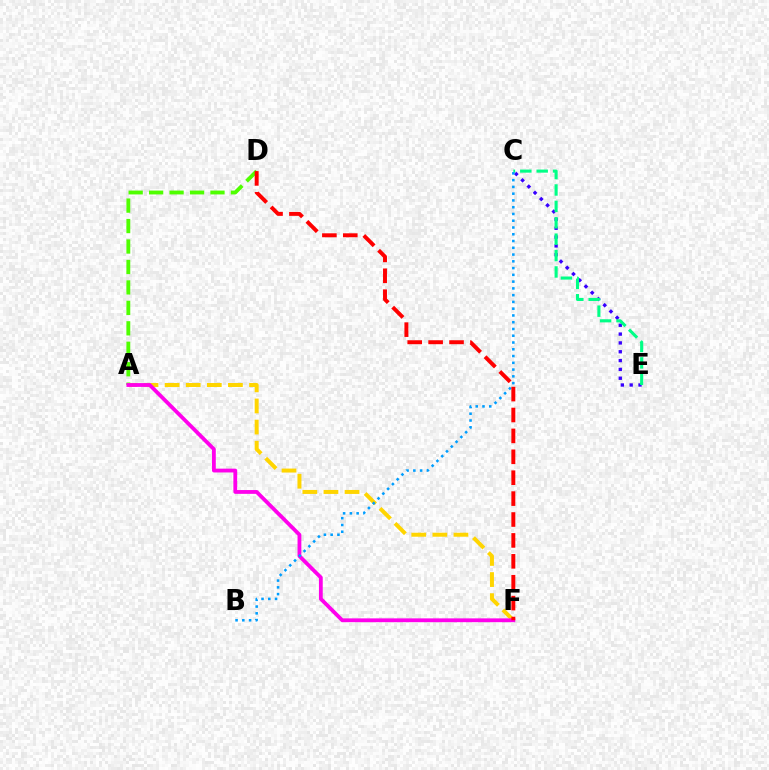{('C', 'E'): [{'color': '#3700ff', 'line_style': 'dotted', 'thickness': 2.4}, {'color': '#00ff86', 'line_style': 'dashed', 'thickness': 2.23}], ('A', 'D'): [{'color': '#4fff00', 'line_style': 'dashed', 'thickness': 2.78}], ('A', 'F'): [{'color': '#ffd500', 'line_style': 'dashed', 'thickness': 2.87}, {'color': '#ff00ed', 'line_style': 'solid', 'thickness': 2.74}], ('B', 'C'): [{'color': '#009eff', 'line_style': 'dotted', 'thickness': 1.84}], ('D', 'F'): [{'color': '#ff0000', 'line_style': 'dashed', 'thickness': 2.84}]}